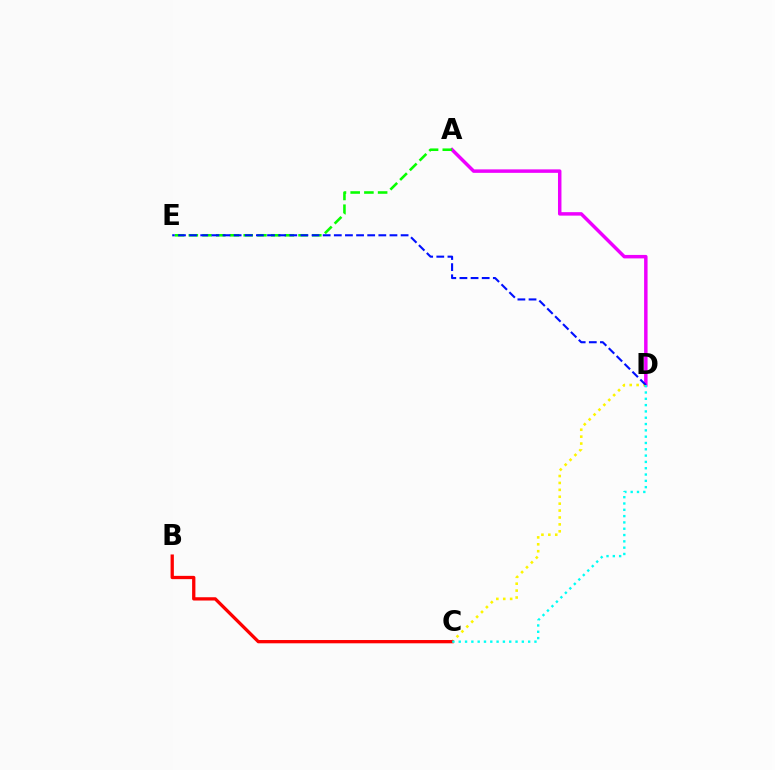{('A', 'D'): [{'color': '#ee00ff', 'line_style': 'solid', 'thickness': 2.5}], ('A', 'E'): [{'color': '#08ff00', 'line_style': 'dashed', 'thickness': 1.86}], ('C', 'D'): [{'color': '#fcf500', 'line_style': 'dotted', 'thickness': 1.88}, {'color': '#00fff6', 'line_style': 'dotted', 'thickness': 1.71}], ('D', 'E'): [{'color': '#0010ff', 'line_style': 'dashed', 'thickness': 1.51}], ('B', 'C'): [{'color': '#ff0000', 'line_style': 'solid', 'thickness': 2.37}]}